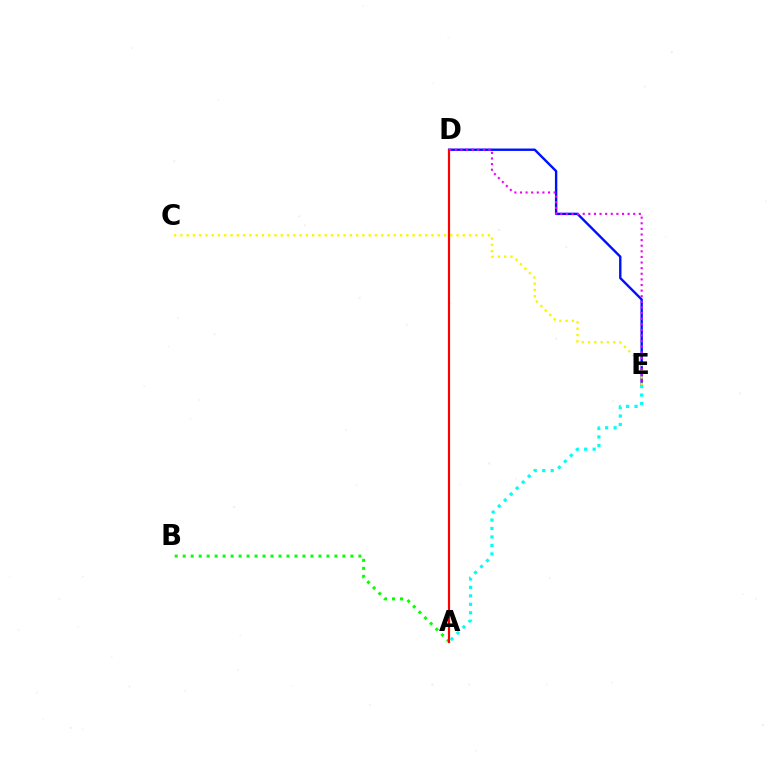{('D', 'E'): [{'color': '#0010ff', 'line_style': 'solid', 'thickness': 1.72}, {'color': '#ee00ff', 'line_style': 'dotted', 'thickness': 1.52}], ('A', 'B'): [{'color': '#08ff00', 'line_style': 'dotted', 'thickness': 2.17}], ('A', 'D'): [{'color': '#ff0000', 'line_style': 'solid', 'thickness': 1.58}], ('A', 'E'): [{'color': '#00fff6', 'line_style': 'dotted', 'thickness': 2.3}], ('C', 'E'): [{'color': '#fcf500', 'line_style': 'dotted', 'thickness': 1.71}]}